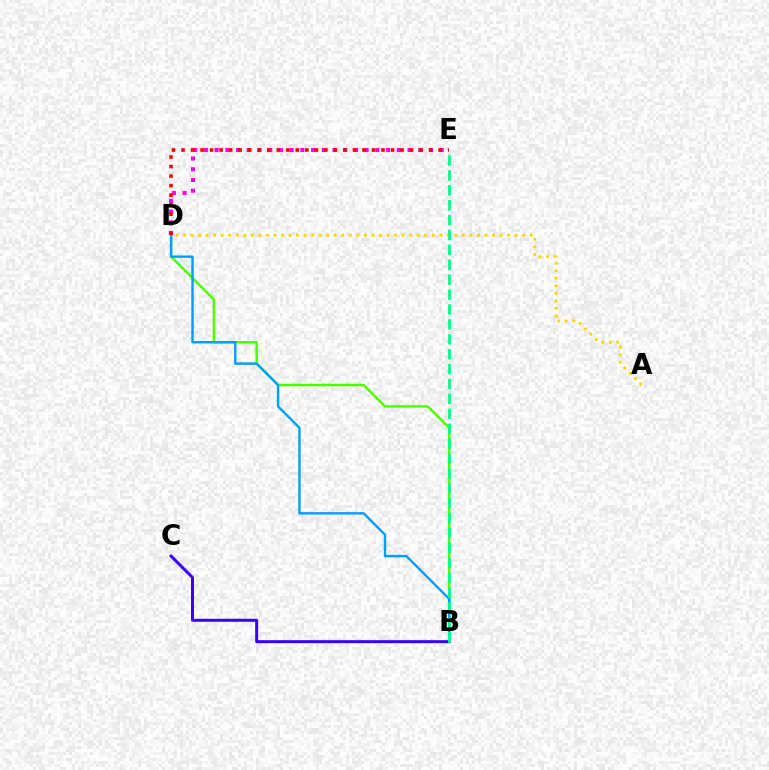{('B', 'D'): [{'color': '#4fff00', 'line_style': 'solid', 'thickness': 1.79}, {'color': '#009eff', 'line_style': 'solid', 'thickness': 1.74}], ('B', 'C'): [{'color': '#3700ff', 'line_style': 'solid', 'thickness': 2.15}], ('D', 'E'): [{'color': '#ff00ed', 'line_style': 'dotted', 'thickness': 2.91}, {'color': '#ff0000', 'line_style': 'dotted', 'thickness': 2.59}], ('A', 'D'): [{'color': '#ffd500', 'line_style': 'dotted', 'thickness': 2.05}], ('B', 'E'): [{'color': '#00ff86', 'line_style': 'dashed', 'thickness': 2.02}]}